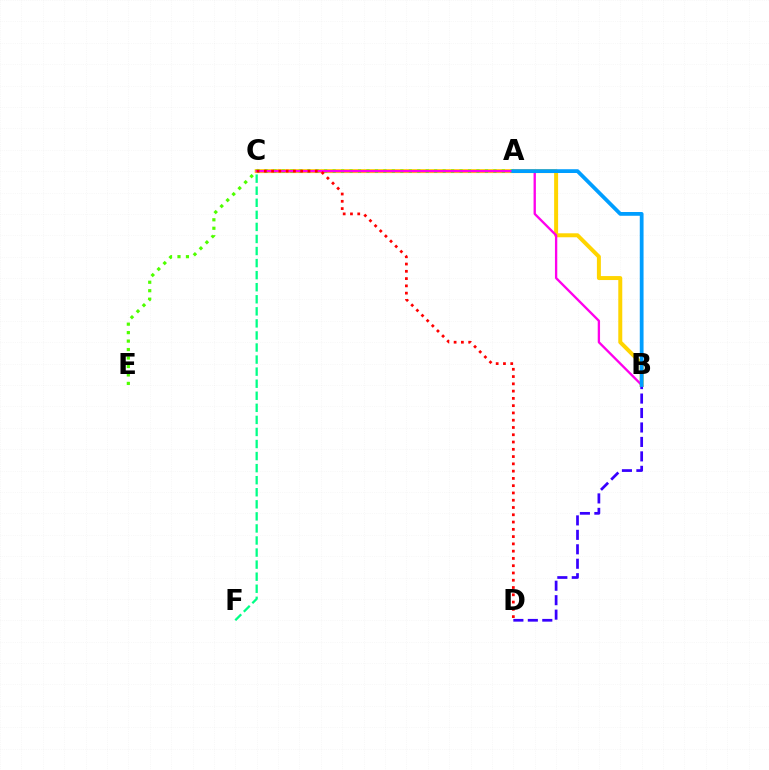{('B', 'C'): [{'color': '#ffd500', 'line_style': 'solid', 'thickness': 2.86}, {'color': '#ff00ed', 'line_style': 'solid', 'thickness': 1.68}], ('A', 'E'): [{'color': '#4fff00', 'line_style': 'dotted', 'thickness': 2.3}], ('B', 'D'): [{'color': '#3700ff', 'line_style': 'dashed', 'thickness': 1.96}], ('C', 'F'): [{'color': '#00ff86', 'line_style': 'dashed', 'thickness': 1.64}], ('C', 'D'): [{'color': '#ff0000', 'line_style': 'dotted', 'thickness': 1.98}], ('A', 'B'): [{'color': '#009eff', 'line_style': 'solid', 'thickness': 2.72}]}